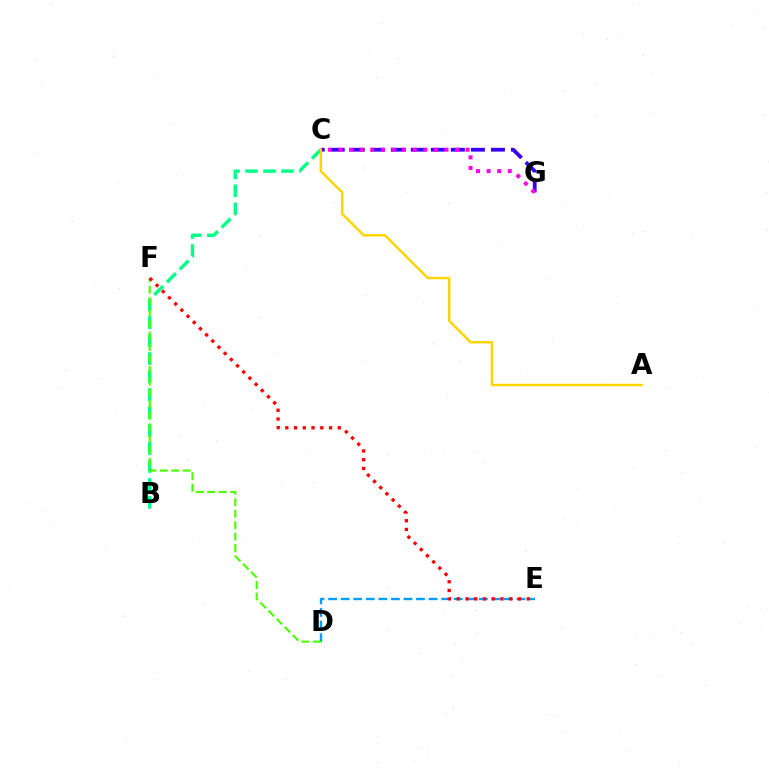{('D', 'E'): [{'color': '#009eff', 'line_style': 'dashed', 'thickness': 1.71}], ('B', 'C'): [{'color': '#00ff86', 'line_style': 'dashed', 'thickness': 2.44}], ('D', 'F'): [{'color': '#4fff00', 'line_style': 'dashed', 'thickness': 1.56}], ('C', 'G'): [{'color': '#3700ff', 'line_style': 'dashed', 'thickness': 2.72}, {'color': '#ff00ed', 'line_style': 'dotted', 'thickness': 2.88}], ('A', 'C'): [{'color': '#ffd500', 'line_style': 'solid', 'thickness': 1.79}], ('E', 'F'): [{'color': '#ff0000', 'line_style': 'dotted', 'thickness': 2.38}]}